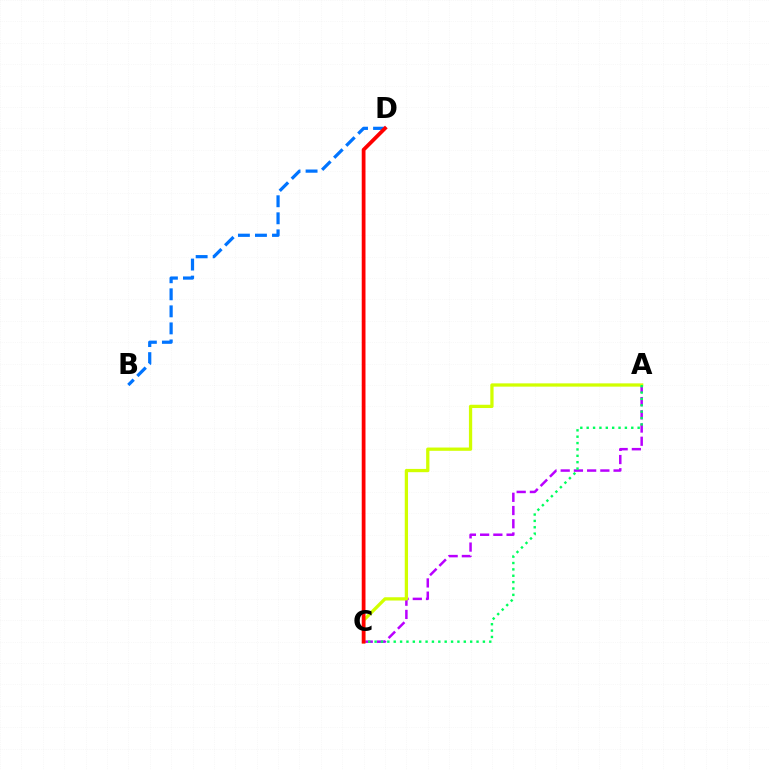{('B', 'D'): [{'color': '#0074ff', 'line_style': 'dashed', 'thickness': 2.32}], ('A', 'C'): [{'color': '#b900ff', 'line_style': 'dashed', 'thickness': 1.8}, {'color': '#d1ff00', 'line_style': 'solid', 'thickness': 2.36}, {'color': '#00ff5c', 'line_style': 'dotted', 'thickness': 1.73}], ('C', 'D'): [{'color': '#ff0000', 'line_style': 'solid', 'thickness': 2.71}]}